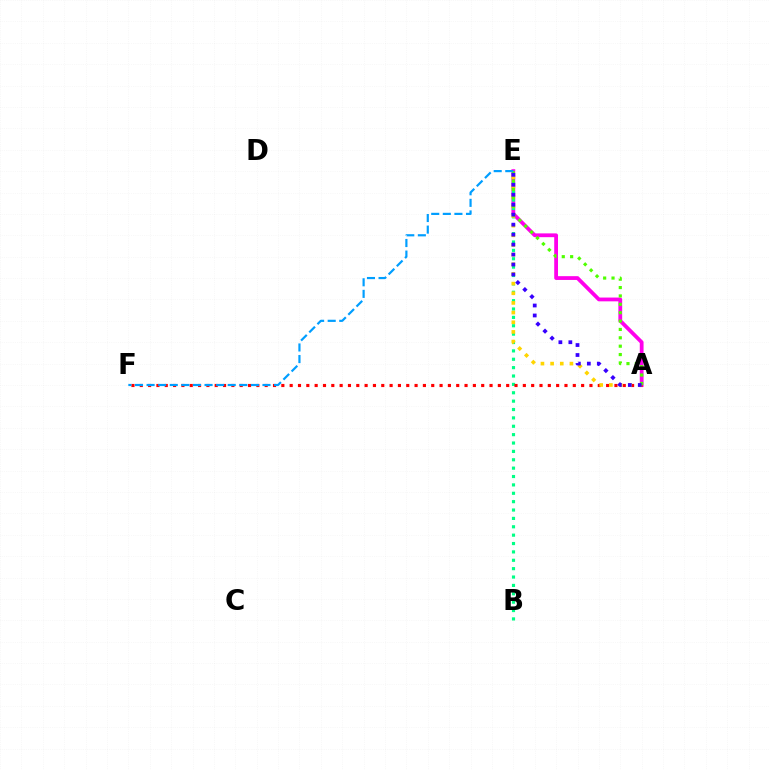{('A', 'E'): [{'color': '#ff00ed', 'line_style': 'solid', 'thickness': 2.73}, {'color': '#ffd500', 'line_style': 'dotted', 'thickness': 2.62}, {'color': '#4fff00', 'line_style': 'dotted', 'thickness': 2.28}, {'color': '#3700ff', 'line_style': 'dotted', 'thickness': 2.71}], ('B', 'E'): [{'color': '#00ff86', 'line_style': 'dotted', 'thickness': 2.28}], ('A', 'F'): [{'color': '#ff0000', 'line_style': 'dotted', 'thickness': 2.26}], ('E', 'F'): [{'color': '#009eff', 'line_style': 'dashed', 'thickness': 1.57}]}